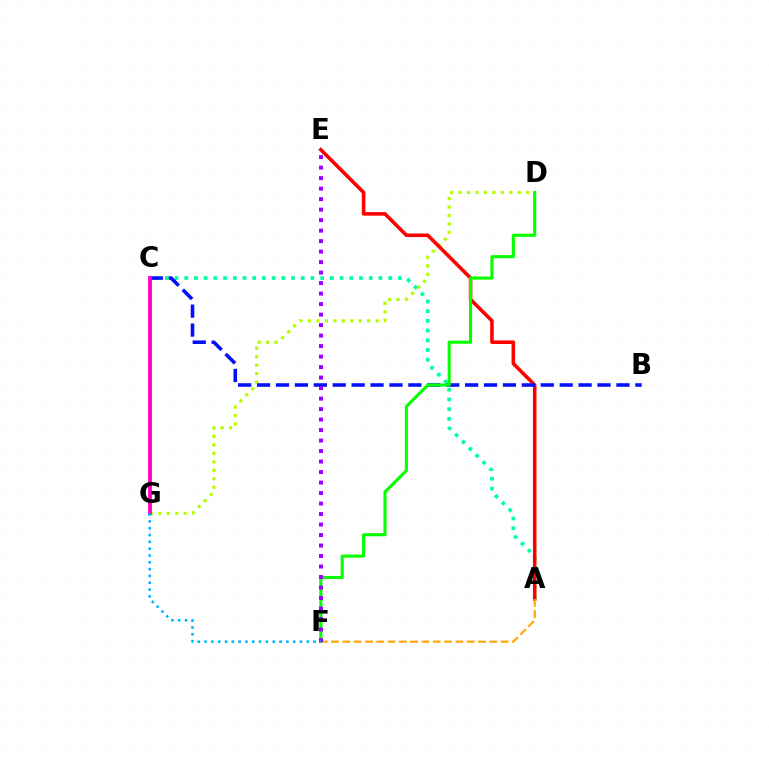{('D', 'G'): [{'color': '#b3ff00', 'line_style': 'dotted', 'thickness': 2.3}], ('A', 'C'): [{'color': '#00ff9d', 'line_style': 'dotted', 'thickness': 2.64}], ('A', 'E'): [{'color': '#ff0000', 'line_style': 'solid', 'thickness': 2.57}], ('B', 'C'): [{'color': '#0010ff', 'line_style': 'dashed', 'thickness': 2.57}], ('D', 'F'): [{'color': '#08ff00', 'line_style': 'solid', 'thickness': 2.24}], ('A', 'F'): [{'color': '#ffa500', 'line_style': 'dashed', 'thickness': 1.53}], ('C', 'G'): [{'color': '#ff00bd', 'line_style': 'solid', 'thickness': 2.74}], ('E', 'F'): [{'color': '#9b00ff', 'line_style': 'dotted', 'thickness': 2.85}], ('F', 'G'): [{'color': '#00b5ff', 'line_style': 'dotted', 'thickness': 1.85}]}